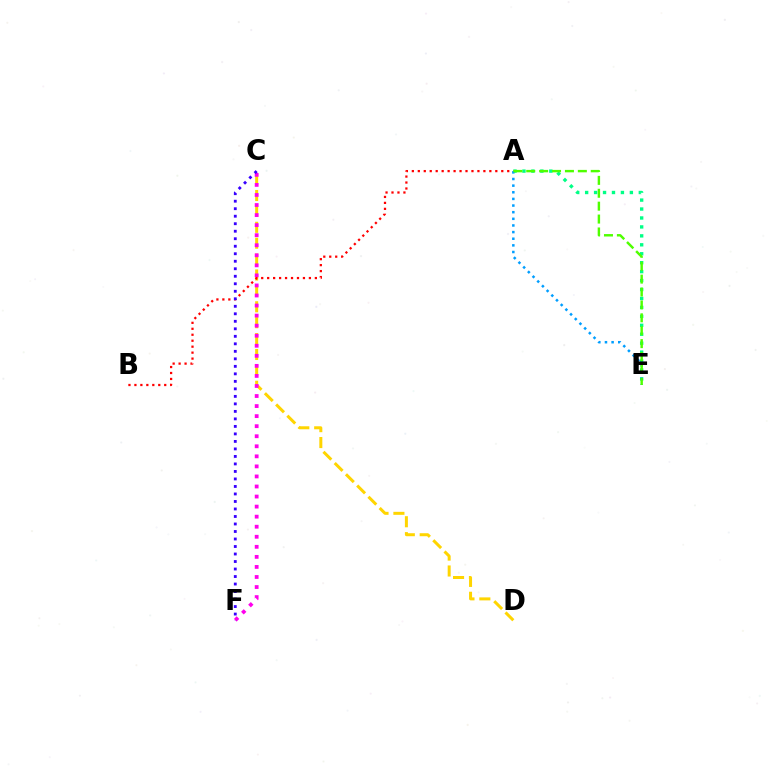{('C', 'D'): [{'color': '#ffd500', 'line_style': 'dashed', 'thickness': 2.16}], ('C', 'F'): [{'color': '#ff00ed', 'line_style': 'dotted', 'thickness': 2.73}, {'color': '#3700ff', 'line_style': 'dotted', 'thickness': 2.04}], ('A', 'B'): [{'color': '#ff0000', 'line_style': 'dotted', 'thickness': 1.62}], ('A', 'E'): [{'color': '#00ff86', 'line_style': 'dotted', 'thickness': 2.43}, {'color': '#009eff', 'line_style': 'dotted', 'thickness': 1.8}, {'color': '#4fff00', 'line_style': 'dashed', 'thickness': 1.75}]}